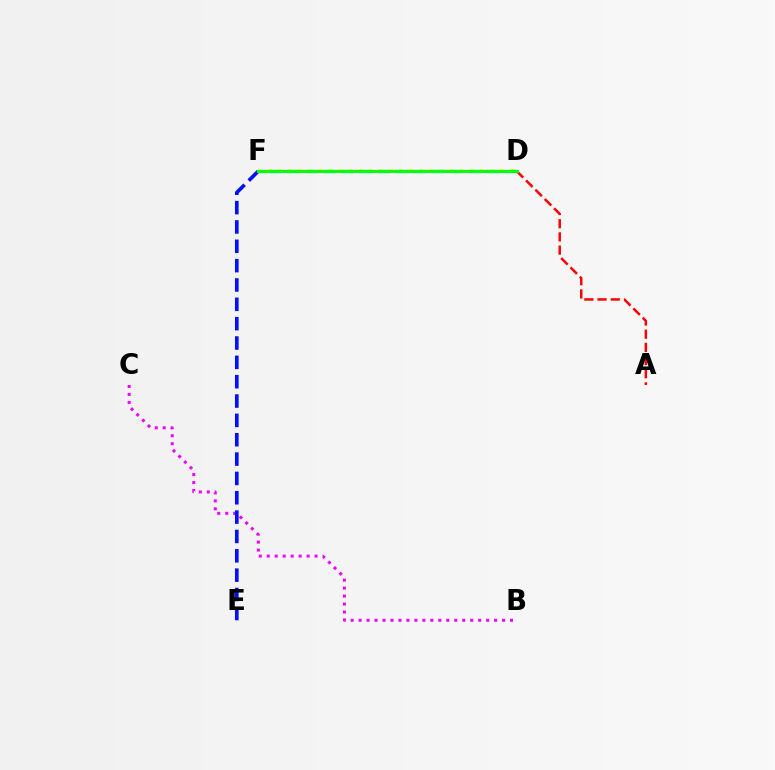{('D', 'F'): [{'color': '#fcf500', 'line_style': 'dotted', 'thickness': 2.74}, {'color': '#00fff6', 'line_style': 'dashed', 'thickness': 2.47}, {'color': '#08ff00', 'line_style': 'solid', 'thickness': 2.14}], ('B', 'C'): [{'color': '#ee00ff', 'line_style': 'dotted', 'thickness': 2.17}], ('E', 'F'): [{'color': '#0010ff', 'line_style': 'dashed', 'thickness': 2.63}], ('A', 'D'): [{'color': '#ff0000', 'line_style': 'dashed', 'thickness': 1.79}]}